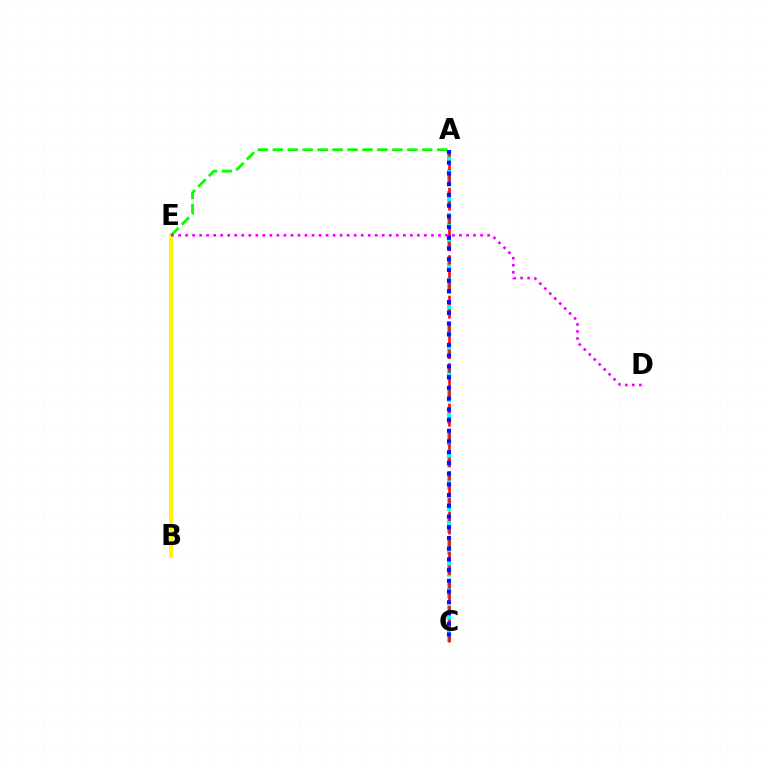{('B', 'E'): [{'color': '#fcf500', 'line_style': 'solid', 'thickness': 2.74}], ('A', 'E'): [{'color': '#08ff00', 'line_style': 'dashed', 'thickness': 2.03}], ('A', 'C'): [{'color': '#00fff6', 'line_style': 'dashed', 'thickness': 2.96}, {'color': '#ff0000', 'line_style': 'dashed', 'thickness': 1.83}, {'color': '#0010ff', 'line_style': 'dotted', 'thickness': 2.91}], ('D', 'E'): [{'color': '#ee00ff', 'line_style': 'dotted', 'thickness': 1.91}]}